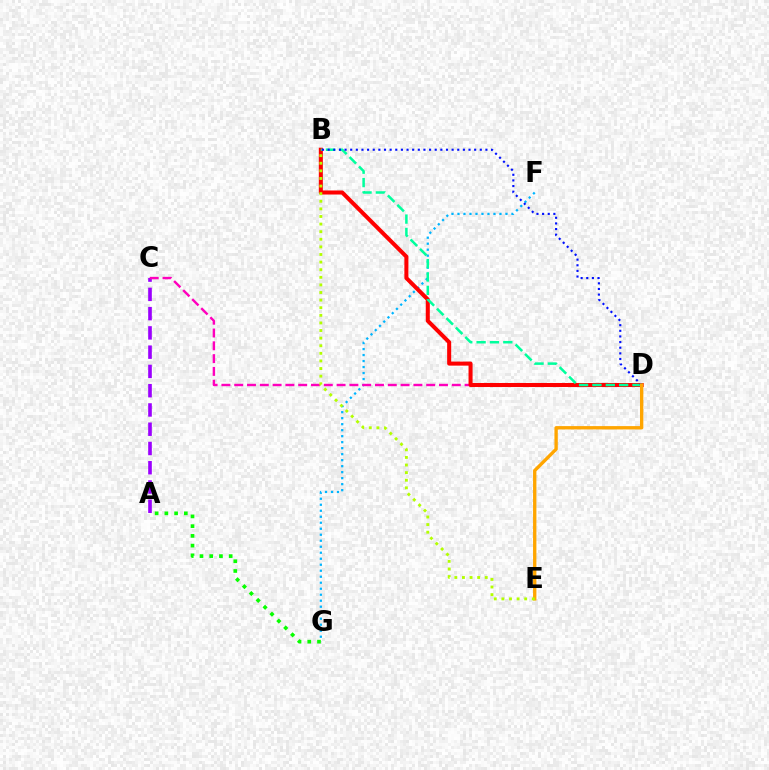{('F', 'G'): [{'color': '#00b5ff', 'line_style': 'dotted', 'thickness': 1.63}], ('A', 'C'): [{'color': '#9b00ff', 'line_style': 'dashed', 'thickness': 2.62}], ('C', 'D'): [{'color': '#ff00bd', 'line_style': 'dashed', 'thickness': 1.74}], ('B', 'D'): [{'color': '#ff0000', 'line_style': 'solid', 'thickness': 2.91}, {'color': '#00ff9d', 'line_style': 'dashed', 'thickness': 1.81}, {'color': '#0010ff', 'line_style': 'dotted', 'thickness': 1.53}], ('D', 'E'): [{'color': '#ffa500', 'line_style': 'solid', 'thickness': 2.41}], ('A', 'G'): [{'color': '#08ff00', 'line_style': 'dotted', 'thickness': 2.65}], ('B', 'E'): [{'color': '#b3ff00', 'line_style': 'dotted', 'thickness': 2.07}]}